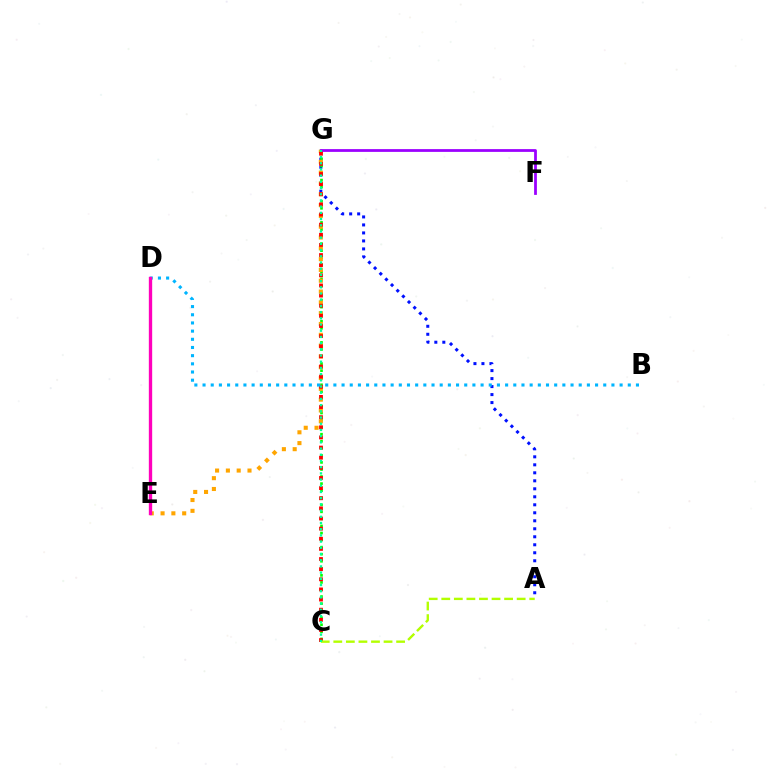{('A', 'G'): [{'color': '#0010ff', 'line_style': 'dotted', 'thickness': 2.17}], ('C', 'G'): [{'color': '#08ff00', 'line_style': 'dotted', 'thickness': 1.92}, {'color': '#ff0000', 'line_style': 'dotted', 'thickness': 2.75}, {'color': '#00ff9d', 'line_style': 'dotted', 'thickness': 1.69}], ('E', 'G'): [{'color': '#ffa500', 'line_style': 'dotted', 'thickness': 2.94}], ('F', 'G'): [{'color': '#9b00ff', 'line_style': 'solid', 'thickness': 2.0}], ('A', 'C'): [{'color': '#b3ff00', 'line_style': 'dashed', 'thickness': 1.71}], ('B', 'D'): [{'color': '#00b5ff', 'line_style': 'dotted', 'thickness': 2.22}], ('D', 'E'): [{'color': '#ff00bd', 'line_style': 'solid', 'thickness': 2.4}]}